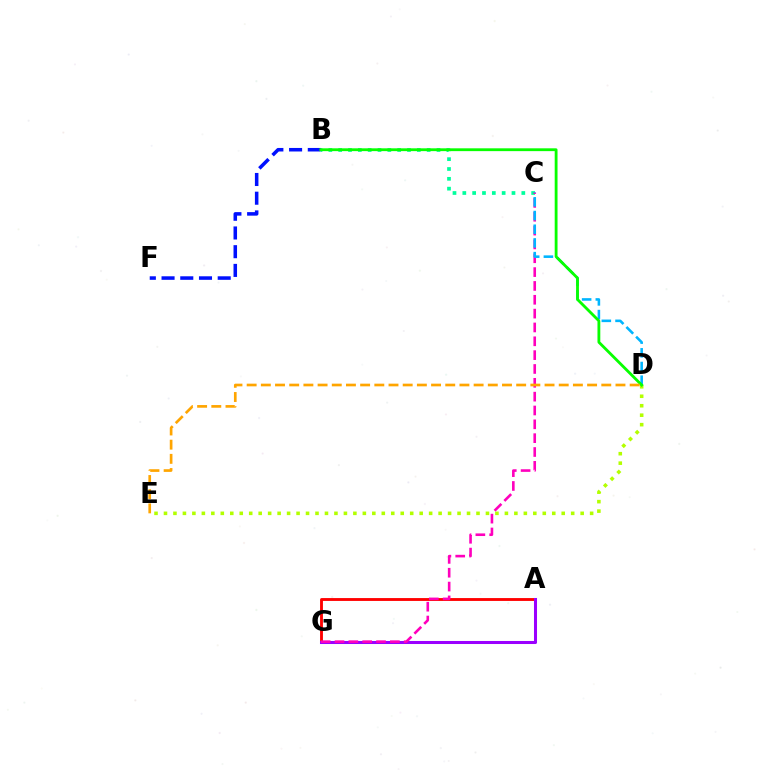{('B', 'F'): [{'color': '#0010ff', 'line_style': 'dashed', 'thickness': 2.54}], ('B', 'C'): [{'color': '#00ff9d', 'line_style': 'dotted', 'thickness': 2.67}], ('A', 'G'): [{'color': '#ff0000', 'line_style': 'solid', 'thickness': 2.06}, {'color': '#9b00ff', 'line_style': 'solid', 'thickness': 2.19}], ('D', 'E'): [{'color': '#b3ff00', 'line_style': 'dotted', 'thickness': 2.57}, {'color': '#ffa500', 'line_style': 'dashed', 'thickness': 1.93}], ('C', 'G'): [{'color': '#ff00bd', 'line_style': 'dashed', 'thickness': 1.88}], ('C', 'D'): [{'color': '#00b5ff', 'line_style': 'dashed', 'thickness': 1.86}], ('B', 'D'): [{'color': '#08ff00', 'line_style': 'solid', 'thickness': 2.03}]}